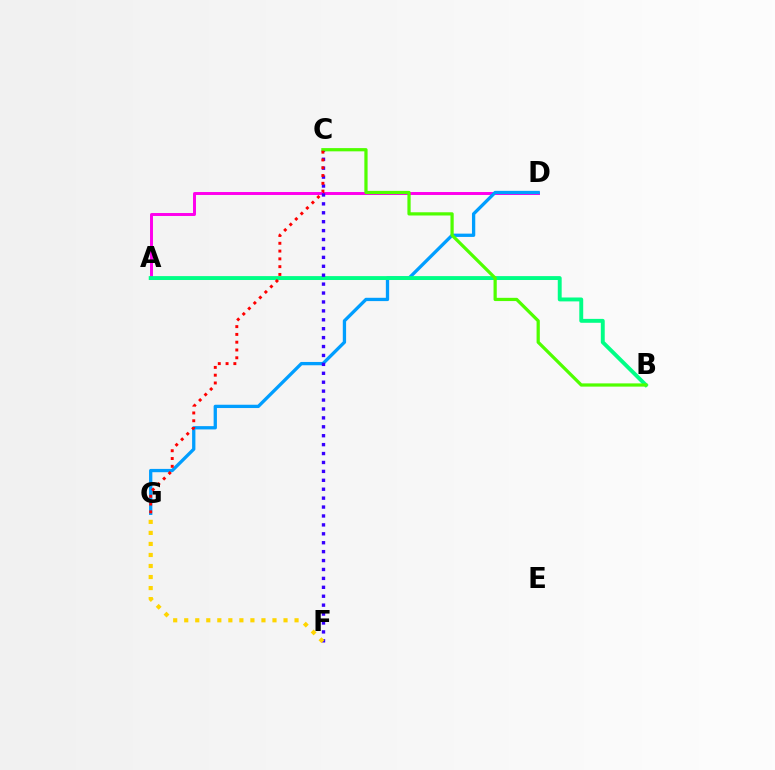{('A', 'D'): [{'color': '#ff00ed', 'line_style': 'solid', 'thickness': 2.13}], ('D', 'G'): [{'color': '#009eff', 'line_style': 'solid', 'thickness': 2.38}], ('A', 'B'): [{'color': '#00ff86', 'line_style': 'solid', 'thickness': 2.81}], ('C', 'F'): [{'color': '#3700ff', 'line_style': 'dotted', 'thickness': 2.42}], ('B', 'C'): [{'color': '#4fff00', 'line_style': 'solid', 'thickness': 2.33}], ('C', 'G'): [{'color': '#ff0000', 'line_style': 'dotted', 'thickness': 2.12}], ('F', 'G'): [{'color': '#ffd500', 'line_style': 'dotted', 'thickness': 3.0}]}